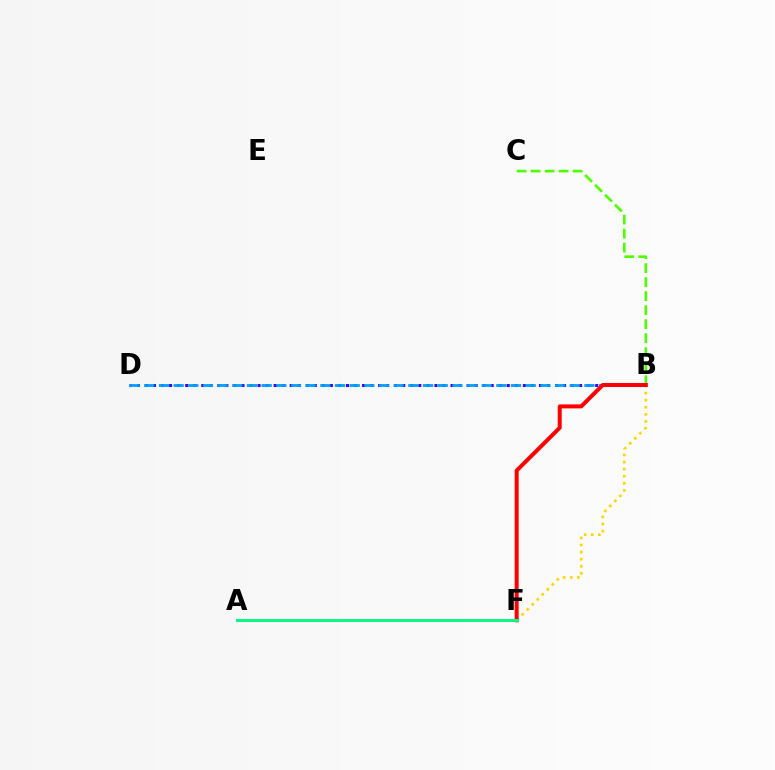{('B', 'C'): [{'color': '#4fff00', 'line_style': 'dashed', 'thickness': 1.9}], ('B', 'D'): [{'color': '#3700ff', 'line_style': 'dotted', 'thickness': 2.18}, {'color': '#009eff', 'line_style': 'dashed', 'thickness': 1.99}], ('B', 'F'): [{'color': '#ffd500', 'line_style': 'dotted', 'thickness': 1.93}, {'color': '#ff0000', 'line_style': 'solid', 'thickness': 2.87}], ('A', 'F'): [{'color': '#ff00ed', 'line_style': 'solid', 'thickness': 2.12}, {'color': '#00ff86', 'line_style': 'solid', 'thickness': 2.08}]}